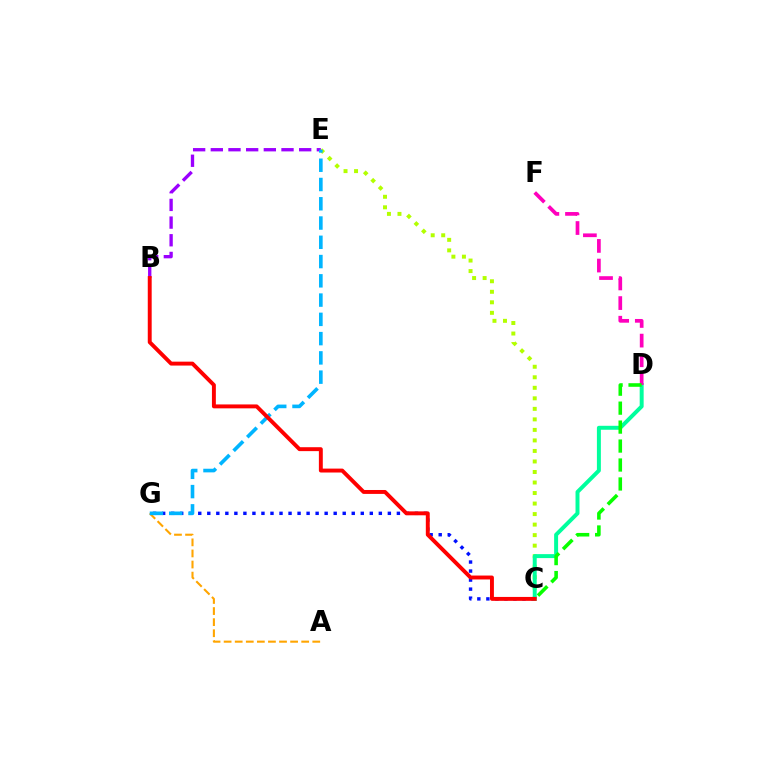{('A', 'G'): [{'color': '#ffa500', 'line_style': 'dashed', 'thickness': 1.51}], ('C', 'E'): [{'color': '#b3ff00', 'line_style': 'dotted', 'thickness': 2.86}], ('C', 'G'): [{'color': '#0010ff', 'line_style': 'dotted', 'thickness': 2.45}], ('C', 'D'): [{'color': '#00ff9d', 'line_style': 'solid', 'thickness': 2.85}, {'color': '#08ff00', 'line_style': 'dashed', 'thickness': 2.58}], ('D', 'F'): [{'color': '#ff00bd', 'line_style': 'dashed', 'thickness': 2.67}], ('B', 'E'): [{'color': '#9b00ff', 'line_style': 'dashed', 'thickness': 2.4}], ('E', 'G'): [{'color': '#00b5ff', 'line_style': 'dashed', 'thickness': 2.62}], ('B', 'C'): [{'color': '#ff0000', 'line_style': 'solid', 'thickness': 2.82}]}